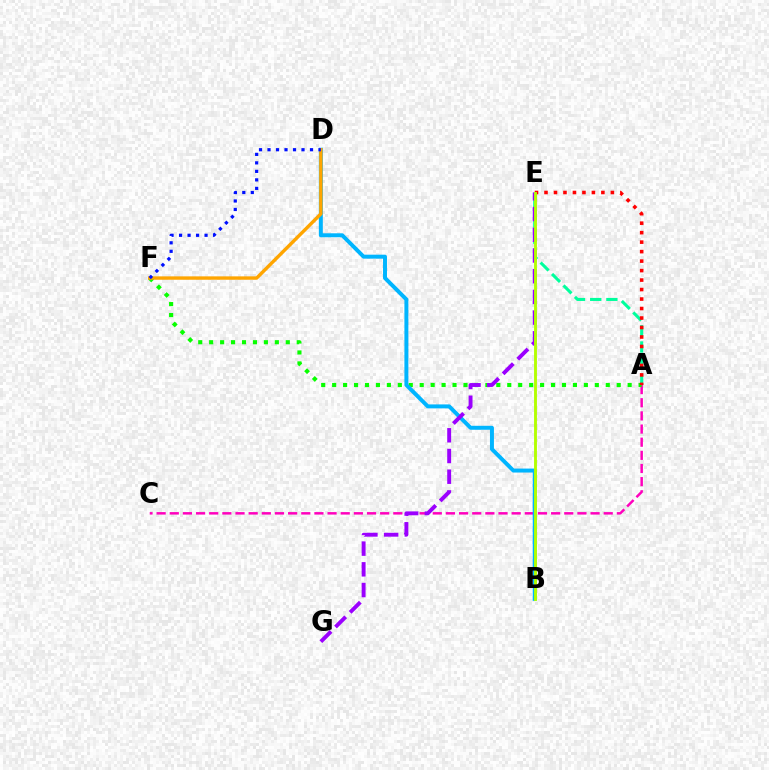{('A', 'C'): [{'color': '#ff00bd', 'line_style': 'dashed', 'thickness': 1.79}], ('A', 'F'): [{'color': '#08ff00', 'line_style': 'dotted', 'thickness': 2.97}], ('B', 'D'): [{'color': '#00b5ff', 'line_style': 'solid', 'thickness': 2.86}], ('A', 'E'): [{'color': '#00ff9d', 'line_style': 'dashed', 'thickness': 2.2}, {'color': '#ff0000', 'line_style': 'dotted', 'thickness': 2.58}], ('D', 'F'): [{'color': '#ffa500', 'line_style': 'solid', 'thickness': 2.44}, {'color': '#0010ff', 'line_style': 'dotted', 'thickness': 2.31}], ('E', 'G'): [{'color': '#9b00ff', 'line_style': 'dashed', 'thickness': 2.81}], ('B', 'E'): [{'color': '#b3ff00', 'line_style': 'solid', 'thickness': 2.06}]}